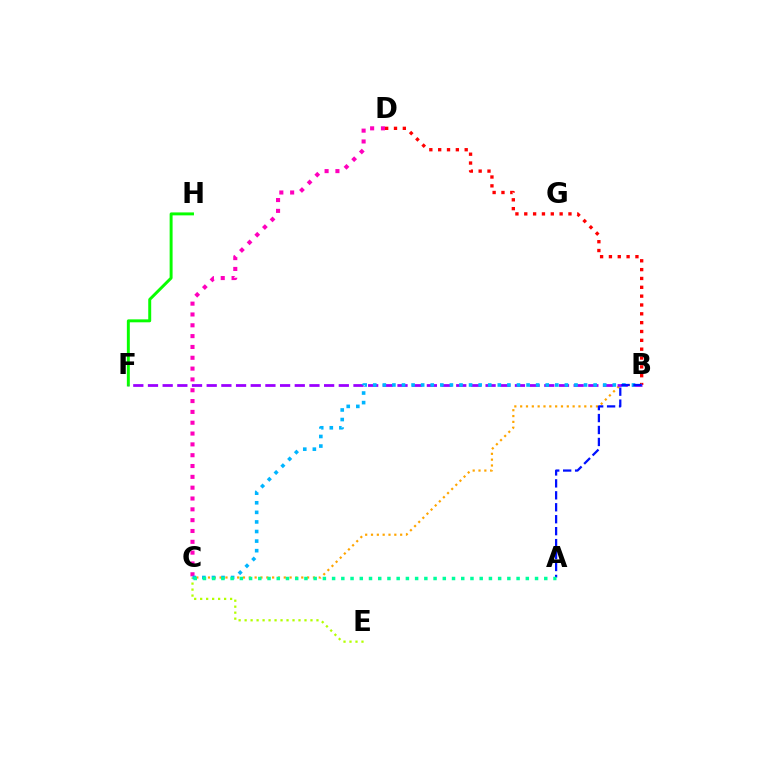{('C', 'E'): [{'color': '#b3ff00', 'line_style': 'dotted', 'thickness': 1.63}], ('C', 'D'): [{'color': '#ff00bd', 'line_style': 'dotted', 'thickness': 2.94}], ('B', 'C'): [{'color': '#ffa500', 'line_style': 'dotted', 'thickness': 1.58}, {'color': '#00b5ff', 'line_style': 'dotted', 'thickness': 2.6}], ('B', 'D'): [{'color': '#ff0000', 'line_style': 'dotted', 'thickness': 2.4}], ('F', 'H'): [{'color': '#08ff00', 'line_style': 'solid', 'thickness': 2.12}], ('B', 'F'): [{'color': '#9b00ff', 'line_style': 'dashed', 'thickness': 1.99}], ('A', 'B'): [{'color': '#0010ff', 'line_style': 'dashed', 'thickness': 1.62}], ('A', 'C'): [{'color': '#00ff9d', 'line_style': 'dotted', 'thickness': 2.51}]}